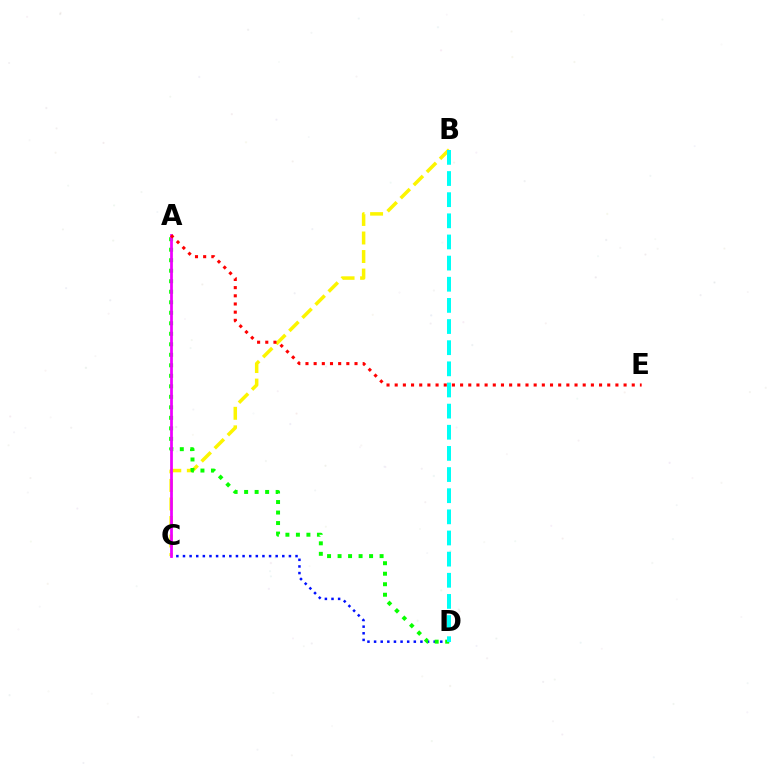{('B', 'C'): [{'color': '#fcf500', 'line_style': 'dashed', 'thickness': 2.52}], ('C', 'D'): [{'color': '#0010ff', 'line_style': 'dotted', 'thickness': 1.8}], ('A', 'D'): [{'color': '#08ff00', 'line_style': 'dotted', 'thickness': 2.85}], ('A', 'C'): [{'color': '#ee00ff', 'line_style': 'solid', 'thickness': 1.99}], ('A', 'E'): [{'color': '#ff0000', 'line_style': 'dotted', 'thickness': 2.22}], ('B', 'D'): [{'color': '#00fff6', 'line_style': 'dashed', 'thickness': 2.87}]}